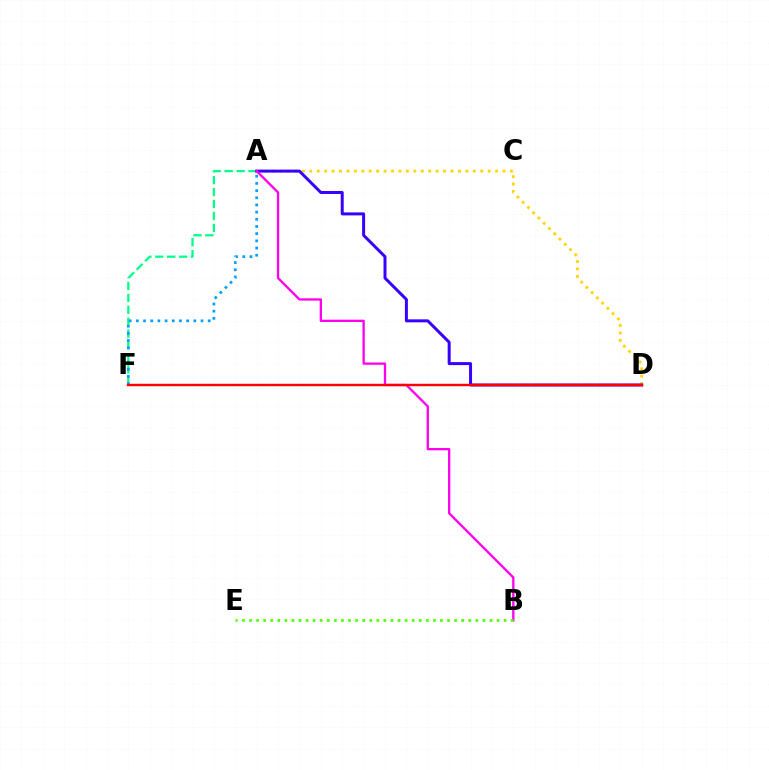{('A', 'F'): [{'color': '#00ff86', 'line_style': 'dashed', 'thickness': 1.62}, {'color': '#009eff', 'line_style': 'dotted', 'thickness': 1.95}], ('A', 'D'): [{'color': '#ffd500', 'line_style': 'dotted', 'thickness': 2.02}, {'color': '#3700ff', 'line_style': 'solid', 'thickness': 2.15}], ('A', 'B'): [{'color': '#ff00ed', 'line_style': 'solid', 'thickness': 1.66}], ('D', 'F'): [{'color': '#ff0000', 'line_style': 'solid', 'thickness': 1.74}], ('B', 'E'): [{'color': '#4fff00', 'line_style': 'dotted', 'thickness': 1.92}]}